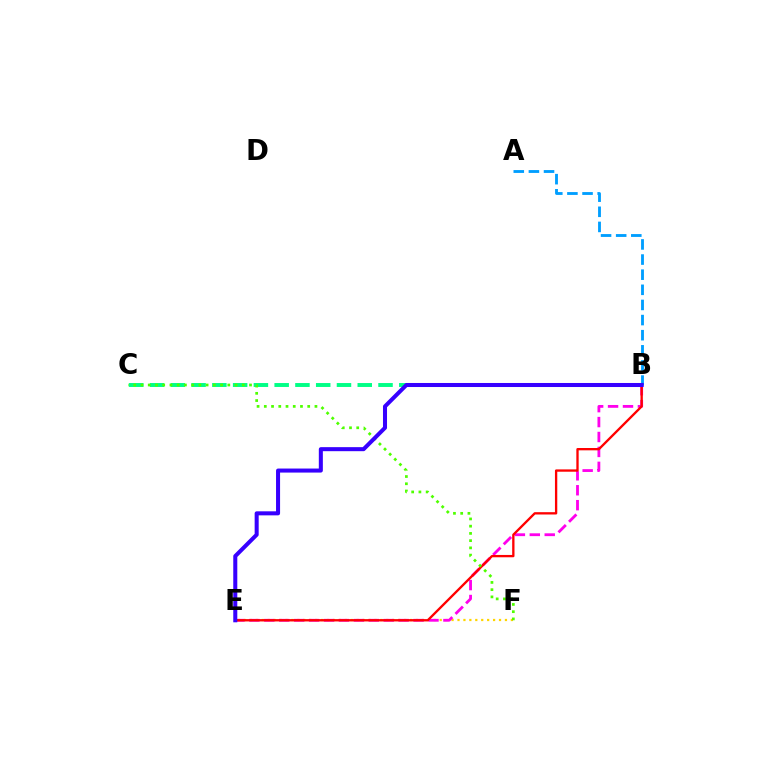{('B', 'C'): [{'color': '#00ff86', 'line_style': 'dashed', 'thickness': 2.82}], ('E', 'F'): [{'color': '#ffd500', 'line_style': 'dotted', 'thickness': 1.61}], ('B', 'E'): [{'color': '#ff00ed', 'line_style': 'dashed', 'thickness': 2.03}, {'color': '#ff0000', 'line_style': 'solid', 'thickness': 1.67}, {'color': '#3700ff', 'line_style': 'solid', 'thickness': 2.91}], ('A', 'B'): [{'color': '#009eff', 'line_style': 'dashed', 'thickness': 2.05}], ('C', 'F'): [{'color': '#4fff00', 'line_style': 'dotted', 'thickness': 1.97}]}